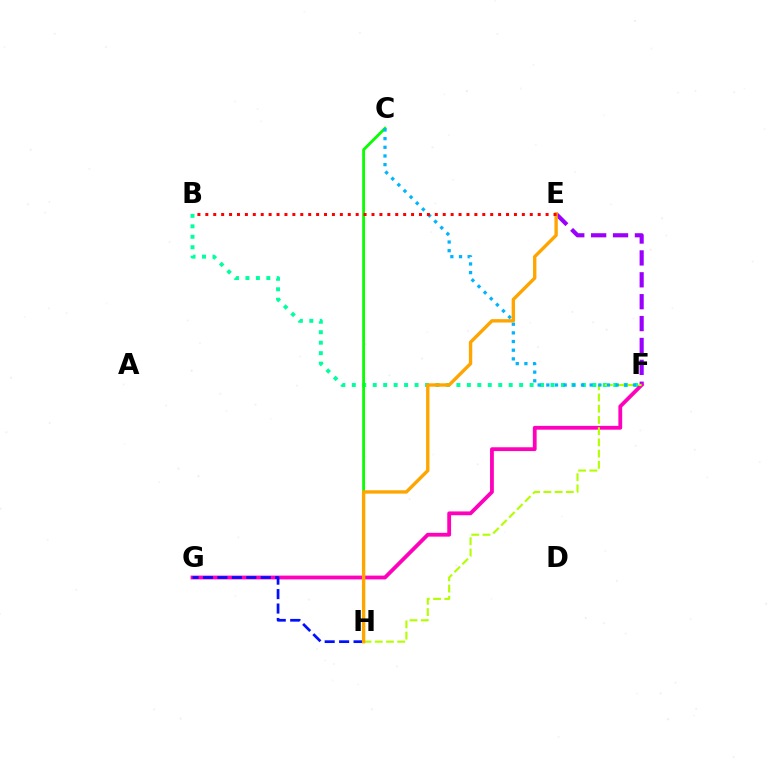{('E', 'F'): [{'color': '#9b00ff', 'line_style': 'dashed', 'thickness': 2.97}], ('B', 'F'): [{'color': '#00ff9d', 'line_style': 'dotted', 'thickness': 2.84}], ('C', 'H'): [{'color': '#08ff00', 'line_style': 'solid', 'thickness': 2.03}], ('F', 'G'): [{'color': '#ff00bd', 'line_style': 'solid', 'thickness': 2.74}], ('F', 'H'): [{'color': '#b3ff00', 'line_style': 'dashed', 'thickness': 1.53}], ('C', 'F'): [{'color': '#00b5ff', 'line_style': 'dotted', 'thickness': 2.35}], ('G', 'H'): [{'color': '#0010ff', 'line_style': 'dashed', 'thickness': 1.96}], ('E', 'H'): [{'color': '#ffa500', 'line_style': 'solid', 'thickness': 2.42}], ('B', 'E'): [{'color': '#ff0000', 'line_style': 'dotted', 'thickness': 2.15}]}